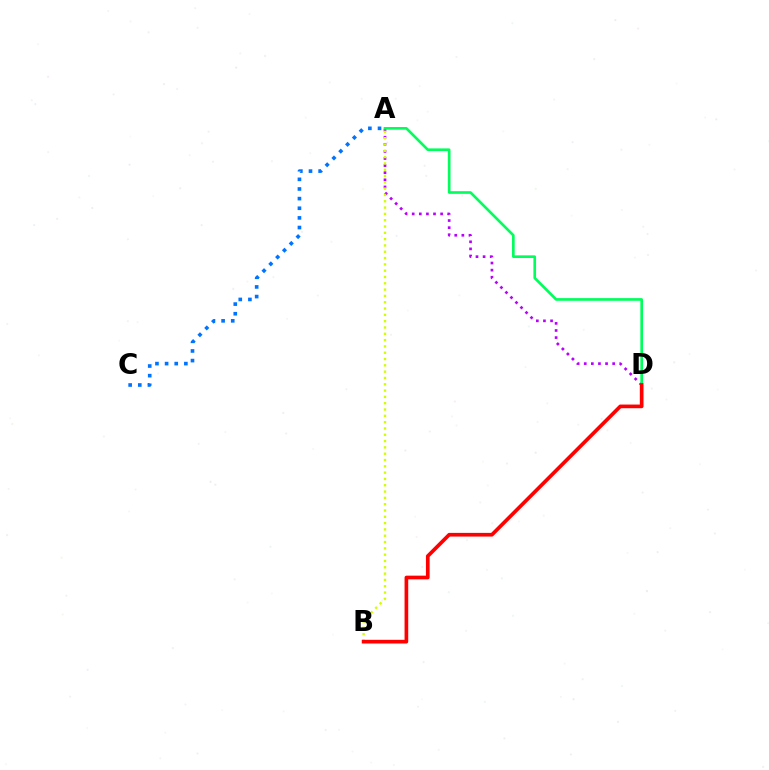{('A', 'D'): [{'color': '#b900ff', 'line_style': 'dotted', 'thickness': 1.93}, {'color': '#00ff5c', 'line_style': 'solid', 'thickness': 1.92}], ('A', 'B'): [{'color': '#d1ff00', 'line_style': 'dotted', 'thickness': 1.71}], ('B', 'D'): [{'color': '#ff0000', 'line_style': 'solid', 'thickness': 2.65}], ('A', 'C'): [{'color': '#0074ff', 'line_style': 'dotted', 'thickness': 2.62}]}